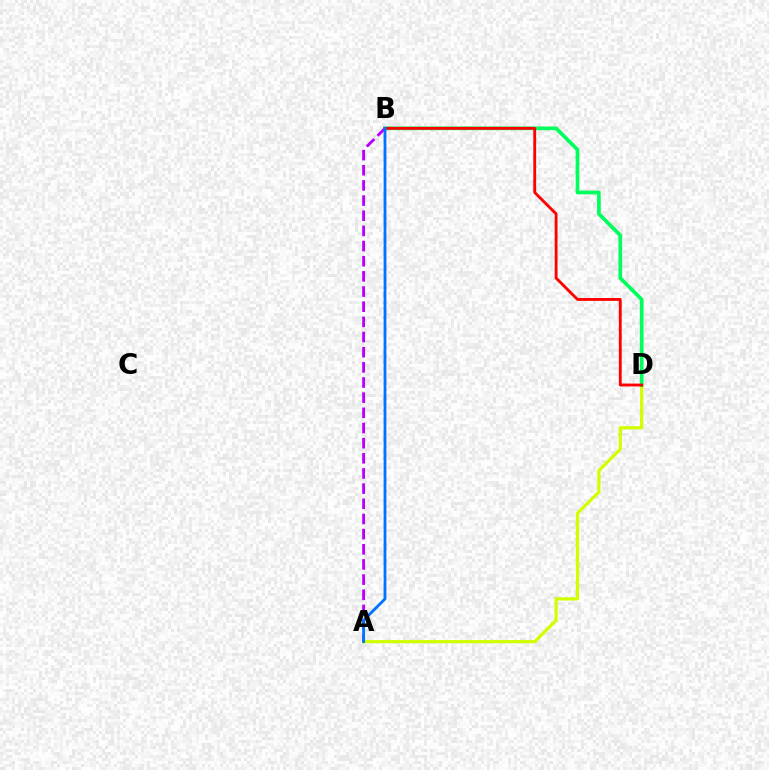{('A', 'D'): [{'color': '#d1ff00', 'line_style': 'solid', 'thickness': 2.32}], ('B', 'D'): [{'color': '#00ff5c', 'line_style': 'solid', 'thickness': 2.65}, {'color': '#ff0000', 'line_style': 'solid', 'thickness': 2.05}], ('A', 'B'): [{'color': '#b900ff', 'line_style': 'dashed', 'thickness': 2.06}, {'color': '#0074ff', 'line_style': 'solid', 'thickness': 2.03}]}